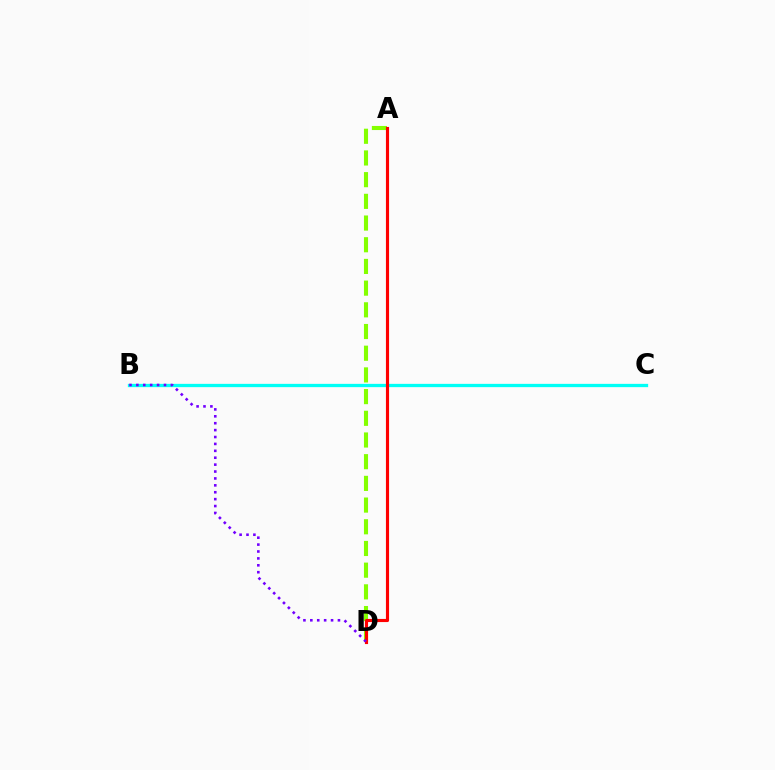{('B', 'C'): [{'color': '#00fff6', 'line_style': 'solid', 'thickness': 2.37}], ('A', 'D'): [{'color': '#84ff00', 'line_style': 'dashed', 'thickness': 2.95}, {'color': '#ff0000', 'line_style': 'solid', 'thickness': 2.26}], ('B', 'D'): [{'color': '#7200ff', 'line_style': 'dotted', 'thickness': 1.88}]}